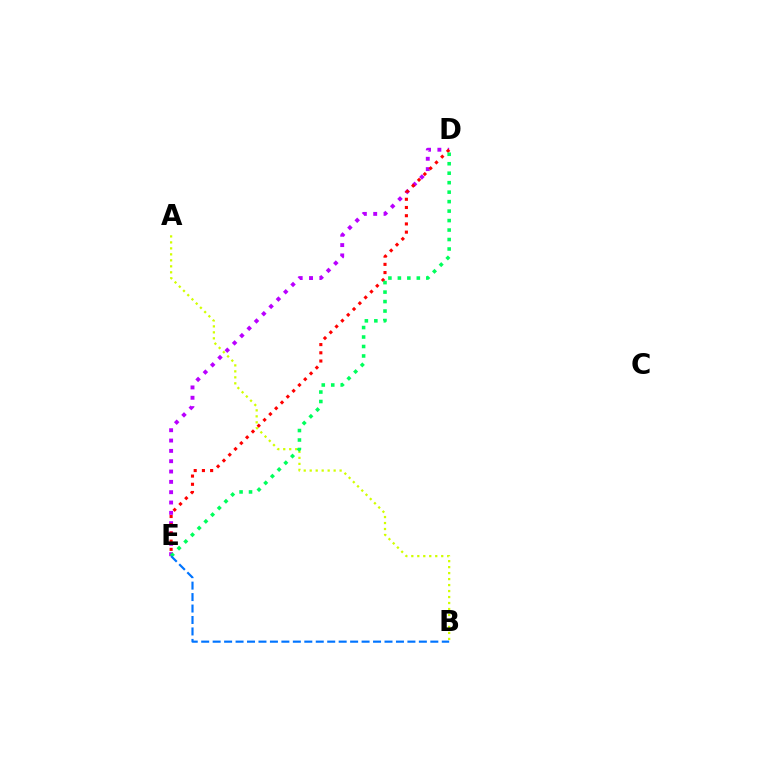{('D', 'E'): [{'color': '#b900ff', 'line_style': 'dotted', 'thickness': 2.81}, {'color': '#ff0000', 'line_style': 'dotted', 'thickness': 2.23}, {'color': '#00ff5c', 'line_style': 'dotted', 'thickness': 2.57}], ('A', 'B'): [{'color': '#d1ff00', 'line_style': 'dotted', 'thickness': 1.63}], ('B', 'E'): [{'color': '#0074ff', 'line_style': 'dashed', 'thickness': 1.56}]}